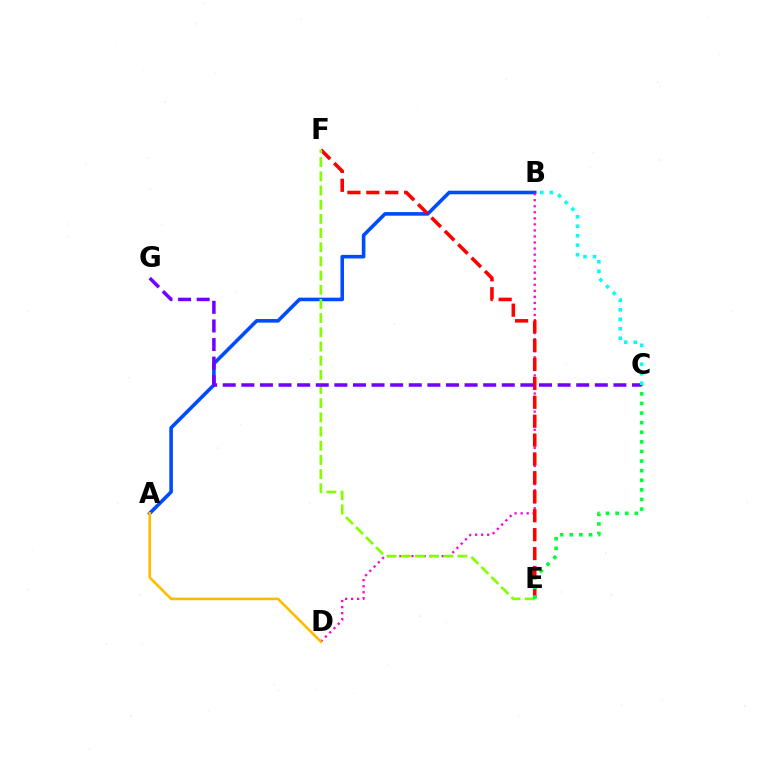{('A', 'B'): [{'color': '#004bff', 'line_style': 'solid', 'thickness': 2.58}], ('B', 'D'): [{'color': '#ff00cf', 'line_style': 'dotted', 'thickness': 1.64}], ('E', 'F'): [{'color': '#ff0000', 'line_style': 'dashed', 'thickness': 2.57}, {'color': '#84ff00', 'line_style': 'dashed', 'thickness': 1.93}], ('A', 'D'): [{'color': '#ffbd00', 'line_style': 'solid', 'thickness': 1.91}], ('C', 'E'): [{'color': '#00ff39', 'line_style': 'dotted', 'thickness': 2.61}], ('C', 'G'): [{'color': '#7200ff', 'line_style': 'dashed', 'thickness': 2.53}], ('B', 'C'): [{'color': '#00fff6', 'line_style': 'dotted', 'thickness': 2.58}]}